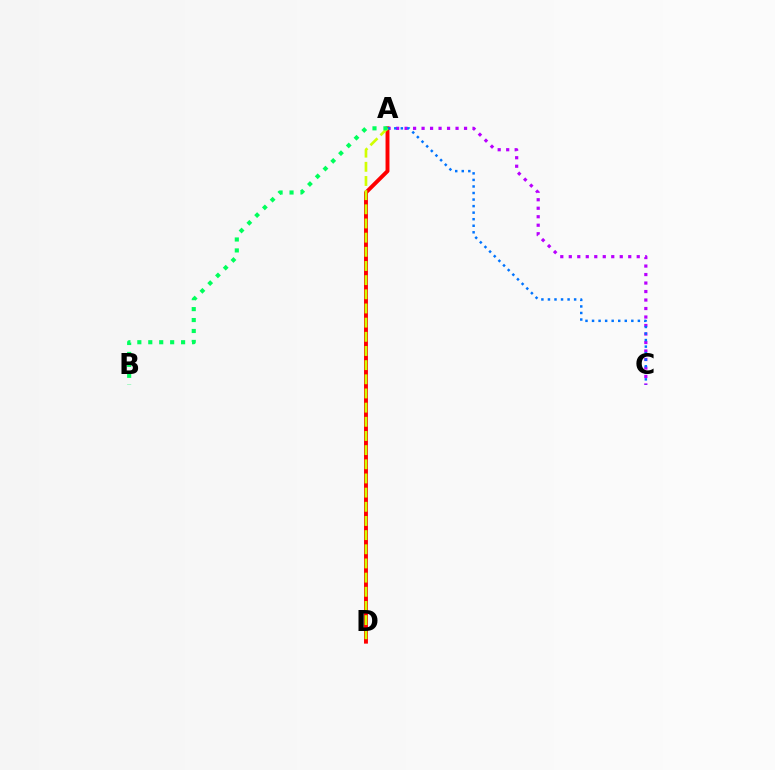{('A', 'C'): [{'color': '#b900ff', 'line_style': 'dotted', 'thickness': 2.31}, {'color': '#0074ff', 'line_style': 'dotted', 'thickness': 1.78}], ('A', 'D'): [{'color': '#ff0000', 'line_style': 'solid', 'thickness': 2.82}, {'color': '#d1ff00', 'line_style': 'dashed', 'thickness': 1.92}], ('A', 'B'): [{'color': '#00ff5c', 'line_style': 'dotted', 'thickness': 2.97}]}